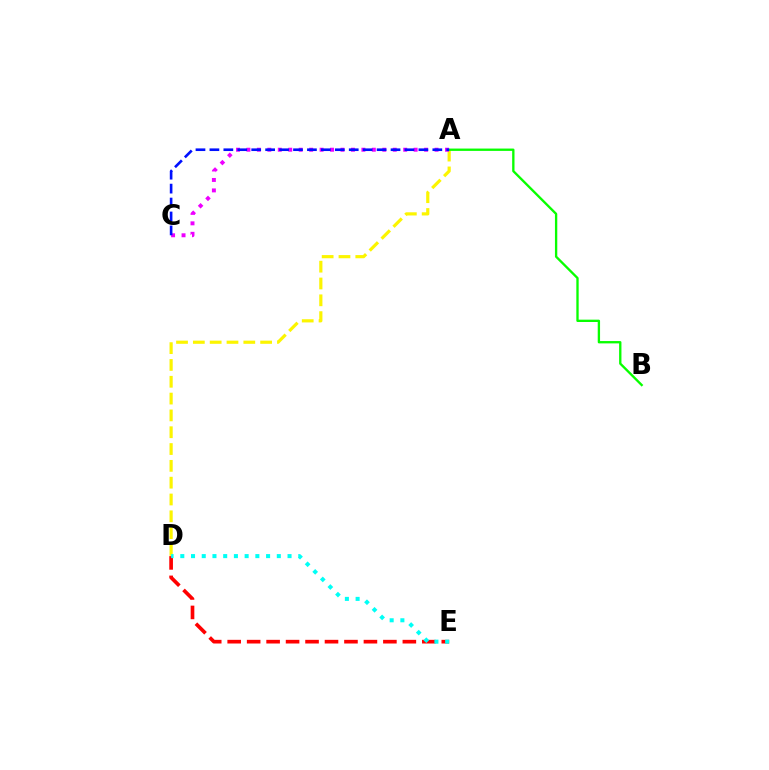{('A', 'D'): [{'color': '#fcf500', 'line_style': 'dashed', 'thickness': 2.28}], ('D', 'E'): [{'color': '#ff0000', 'line_style': 'dashed', 'thickness': 2.64}, {'color': '#00fff6', 'line_style': 'dotted', 'thickness': 2.91}], ('A', 'B'): [{'color': '#08ff00', 'line_style': 'solid', 'thickness': 1.68}], ('A', 'C'): [{'color': '#ee00ff', 'line_style': 'dotted', 'thickness': 2.84}, {'color': '#0010ff', 'line_style': 'dashed', 'thickness': 1.89}]}